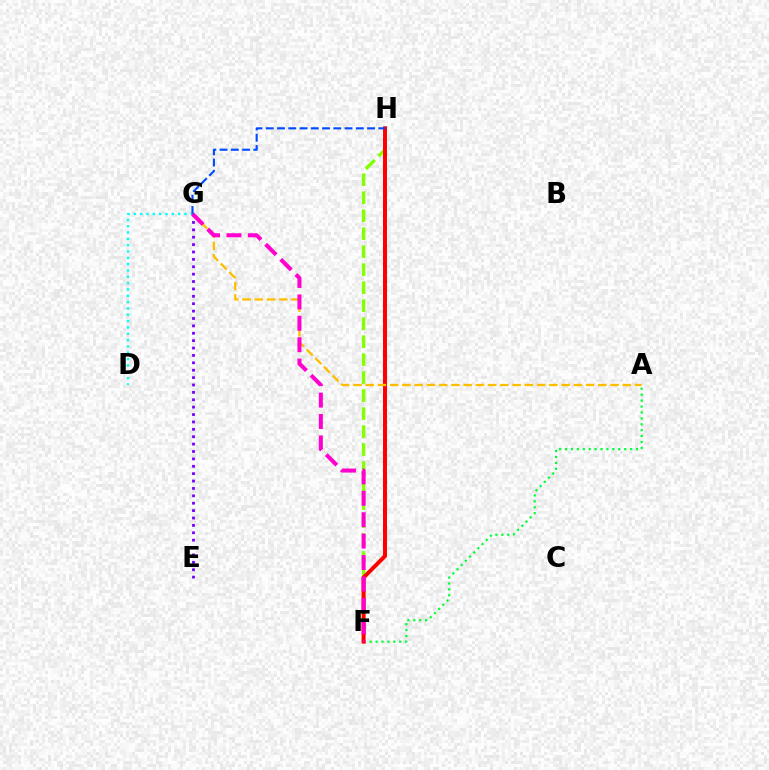{('D', 'G'): [{'color': '#00fff6', 'line_style': 'dotted', 'thickness': 1.72}], ('A', 'F'): [{'color': '#00ff39', 'line_style': 'dotted', 'thickness': 1.61}], ('F', 'H'): [{'color': '#84ff00', 'line_style': 'dashed', 'thickness': 2.44}, {'color': '#ff0000', 'line_style': 'solid', 'thickness': 2.87}], ('E', 'G'): [{'color': '#7200ff', 'line_style': 'dotted', 'thickness': 2.01}], ('A', 'G'): [{'color': '#ffbd00', 'line_style': 'dashed', 'thickness': 1.66}], ('F', 'G'): [{'color': '#ff00cf', 'line_style': 'dashed', 'thickness': 2.91}], ('G', 'H'): [{'color': '#004bff', 'line_style': 'dashed', 'thickness': 1.53}]}